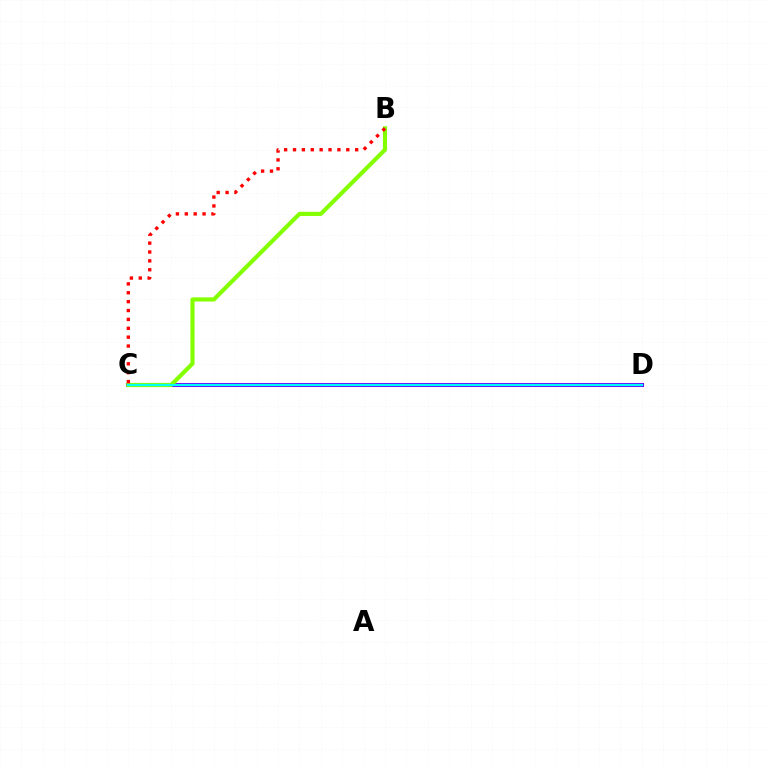{('C', 'D'): [{'color': '#7200ff', 'line_style': 'solid', 'thickness': 2.91}, {'color': '#00fff6', 'line_style': 'solid', 'thickness': 1.6}], ('B', 'C'): [{'color': '#84ff00', 'line_style': 'solid', 'thickness': 2.98}, {'color': '#ff0000', 'line_style': 'dotted', 'thickness': 2.41}]}